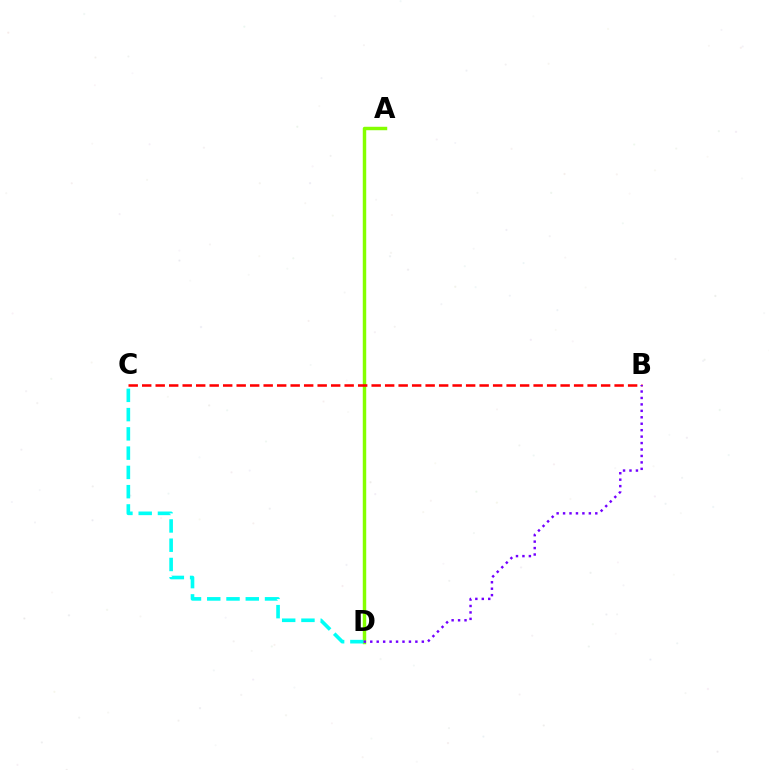{('A', 'D'): [{'color': '#84ff00', 'line_style': 'solid', 'thickness': 2.48}], ('C', 'D'): [{'color': '#00fff6', 'line_style': 'dashed', 'thickness': 2.62}], ('B', 'C'): [{'color': '#ff0000', 'line_style': 'dashed', 'thickness': 1.83}], ('B', 'D'): [{'color': '#7200ff', 'line_style': 'dotted', 'thickness': 1.75}]}